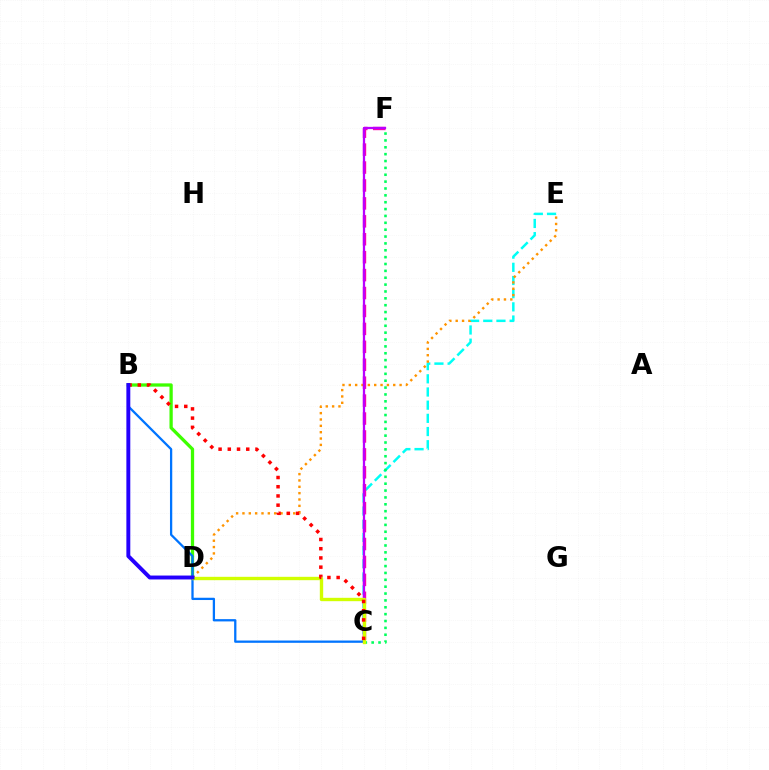{('B', 'D'): [{'color': '#3dff00', 'line_style': 'solid', 'thickness': 2.35}, {'color': '#2500ff', 'line_style': 'solid', 'thickness': 2.82}], ('C', 'E'): [{'color': '#00fff6', 'line_style': 'dashed', 'thickness': 1.79}], ('D', 'E'): [{'color': '#ff9400', 'line_style': 'dotted', 'thickness': 1.72}], ('B', 'C'): [{'color': '#0074ff', 'line_style': 'solid', 'thickness': 1.64}, {'color': '#ff0000', 'line_style': 'dotted', 'thickness': 2.51}], ('C', 'F'): [{'color': '#ff00ac', 'line_style': 'dashed', 'thickness': 2.44}, {'color': '#b900ff', 'line_style': 'solid', 'thickness': 1.64}, {'color': '#00ff5c', 'line_style': 'dotted', 'thickness': 1.87}], ('C', 'D'): [{'color': '#d1ff00', 'line_style': 'solid', 'thickness': 2.42}]}